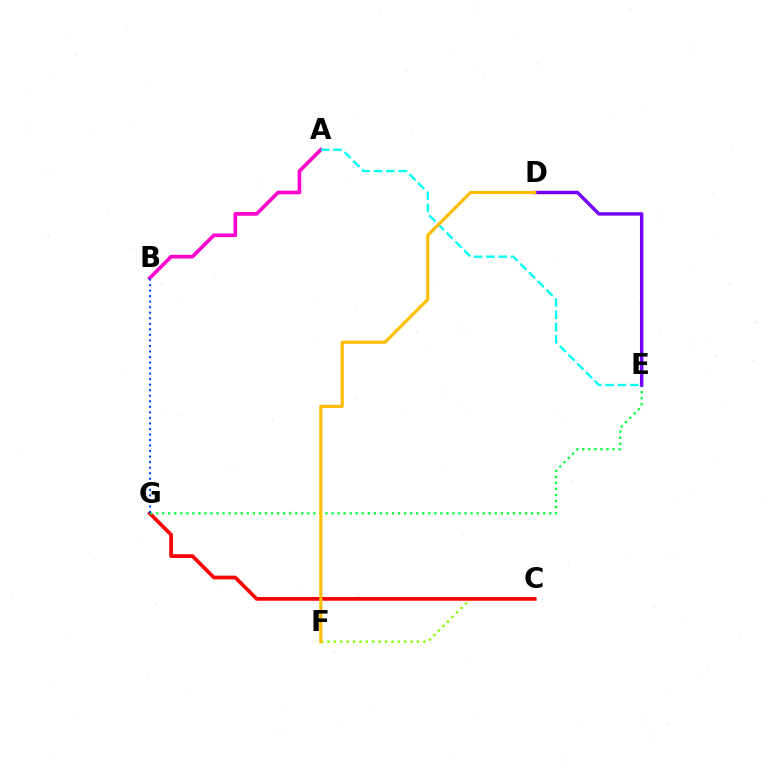{('A', 'B'): [{'color': '#ff00cf', 'line_style': 'solid', 'thickness': 2.63}], ('C', 'F'): [{'color': '#84ff00', 'line_style': 'dotted', 'thickness': 1.74}], ('A', 'E'): [{'color': '#00fff6', 'line_style': 'dashed', 'thickness': 1.68}], ('C', 'G'): [{'color': '#ff0000', 'line_style': 'solid', 'thickness': 2.68}], ('E', 'G'): [{'color': '#00ff39', 'line_style': 'dotted', 'thickness': 1.64}], ('D', 'E'): [{'color': '#7200ff', 'line_style': 'solid', 'thickness': 2.47}], ('D', 'F'): [{'color': '#ffbd00', 'line_style': 'solid', 'thickness': 2.27}], ('B', 'G'): [{'color': '#004bff', 'line_style': 'dotted', 'thickness': 1.5}]}